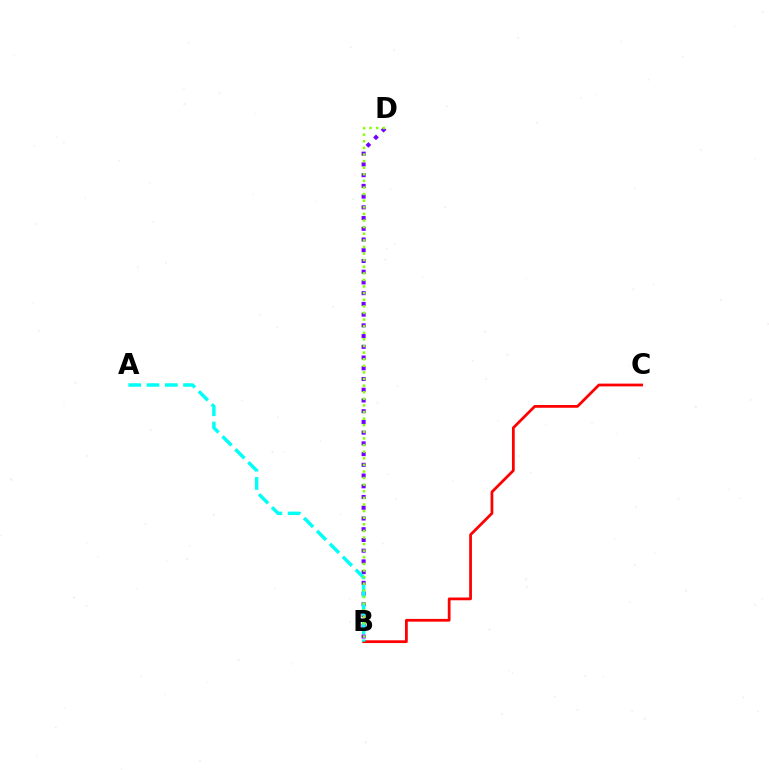{('B', 'C'): [{'color': '#ff0000', 'line_style': 'solid', 'thickness': 1.98}], ('B', 'D'): [{'color': '#7200ff', 'line_style': 'dotted', 'thickness': 2.92}, {'color': '#84ff00', 'line_style': 'dotted', 'thickness': 1.79}], ('A', 'B'): [{'color': '#00fff6', 'line_style': 'dashed', 'thickness': 2.48}]}